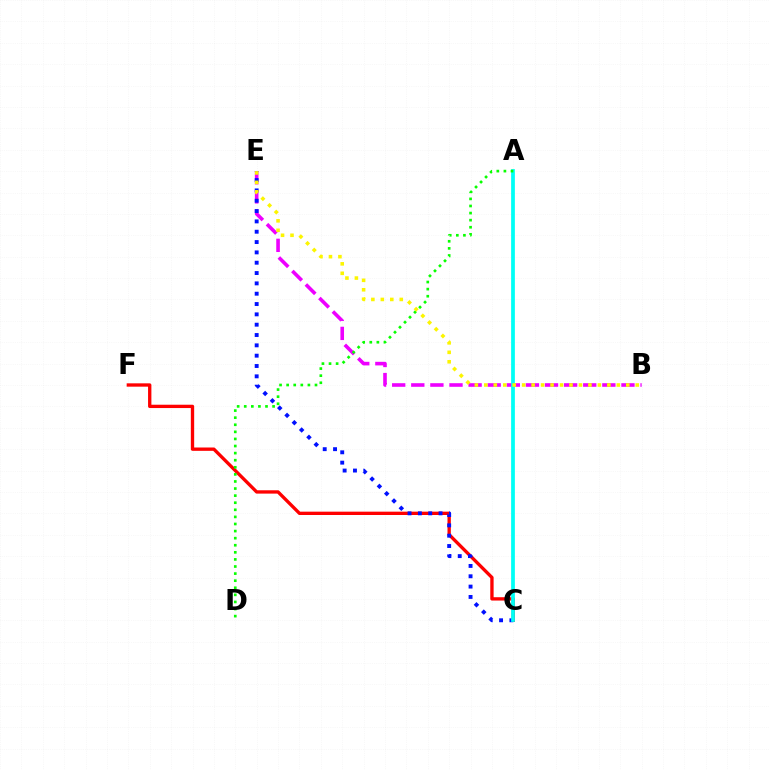{('C', 'F'): [{'color': '#ff0000', 'line_style': 'solid', 'thickness': 2.4}], ('B', 'E'): [{'color': '#ee00ff', 'line_style': 'dashed', 'thickness': 2.6}, {'color': '#fcf500', 'line_style': 'dotted', 'thickness': 2.57}], ('C', 'E'): [{'color': '#0010ff', 'line_style': 'dotted', 'thickness': 2.81}], ('A', 'C'): [{'color': '#00fff6', 'line_style': 'solid', 'thickness': 2.7}], ('A', 'D'): [{'color': '#08ff00', 'line_style': 'dotted', 'thickness': 1.93}]}